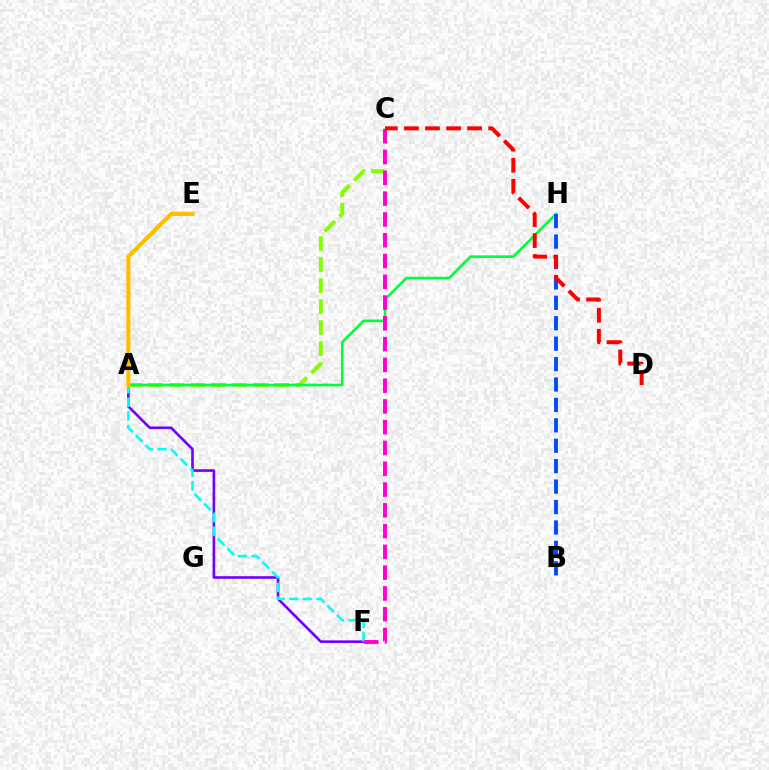{('A', 'F'): [{'color': '#7200ff', 'line_style': 'solid', 'thickness': 1.89}, {'color': '#00fff6', 'line_style': 'dashed', 'thickness': 1.85}], ('A', 'C'): [{'color': '#84ff00', 'line_style': 'dashed', 'thickness': 2.85}], ('A', 'H'): [{'color': '#00ff39', 'line_style': 'solid', 'thickness': 1.9}], ('C', 'F'): [{'color': '#ff00cf', 'line_style': 'dashed', 'thickness': 2.82}], ('B', 'H'): [{'color': '#004bff', 'line_style': 'dashed', 'thickness': 2.77}], ('C', 'D'): [{'color': '#ff0000', 'line_style': 'dashed', 'thickness': 2.86}], ('A', 'E'): [{'color': '#ffbd00', 'line_style': 'solid', 'thickness': 2.96}]}